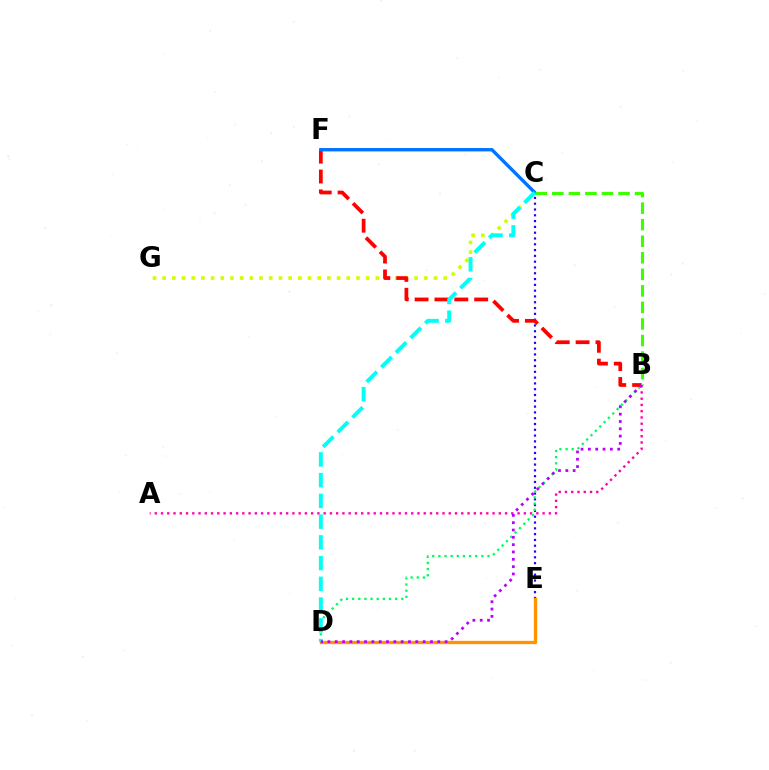{('C', 'G'): [{'color': '#d1ff00', 'line_style': 'dotted', 'thickness': 2.63}], ('C', 'E'): [{'color': '#2500ff', 'line_style': 'dotted', 'thickness': 1.58}], ('A', 'B'): [{'color': '#ff00ac', 'line_style': 'dotted', 'thickness': 1.7}], ('B', 'D'): [{'color': '#00ff5c', 'line_style': 'dotted', 'thickness': 1.67}, {'color': '#b900ff', 'line_style': 'dotted', 'thickness': 1.99}], ('B', 'F'): [{'color': '#ff0000', 'line_style': 'dashed', 'thickness': 2.7}], ('D', 'E'): [{'color': '#ff9400', 'line_style': 'solid', 'thickness': 2.39}], ('C', 'F'): [{'color': '#0074ff', 'line_style': 'solid', 'thickness': 2.43}], ('C', 'D'): [{'color': '#00fff6', 'line_style': 'dashed', 'thickness': 2.82}], ('B', 'C'): [{'color': '#3dff00', 'line_style': 'dashed', 'thickness': 2.25}]}